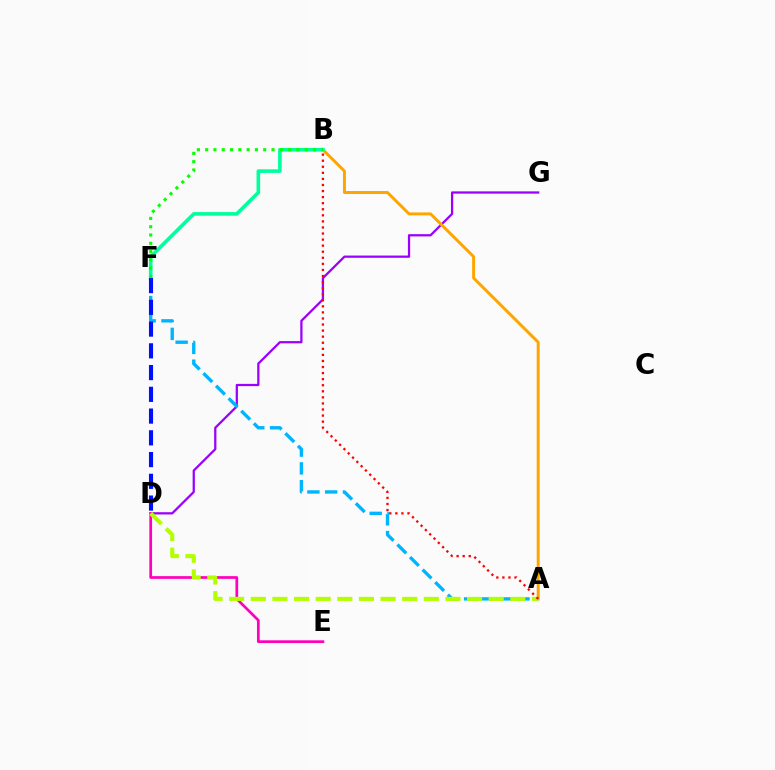{('D', 'G'): [{'color': '#9b00ff', 'line_style': 'solid', 'thickness': 1.62}], ('A', 'B'): [{'color': '#ffa500', 'line_style': 'solid', 'thickness': 2.13}, {'color': '#ff0000', 'line_style': 'dotted', 'thickness': 1.65}], ('B', 'F'): [{'color': '#00ff9d', 'line_style': 'solid', 'thickness': 2.59}, {'color': '#08ff00', 'line_style': 'dotted', 'thickness': 2.25}], ('D', 'E'): [{'color': '#ff00bd', 'line_style': 'solid', 'thickness': 1.96}], ('A', 'F'): [{'color': '#00b5ff', 'line_style': 'dashed', 'thickness': 2.42}], ('A', 'D'): [{'color': '#b3ff00', 'line_style': 'dashed', 'thickness': 2.94}], ('D', 'F'): [{'color': '#0010ff', 'line_style': 'dashed', 'thickness': 2.95}]}